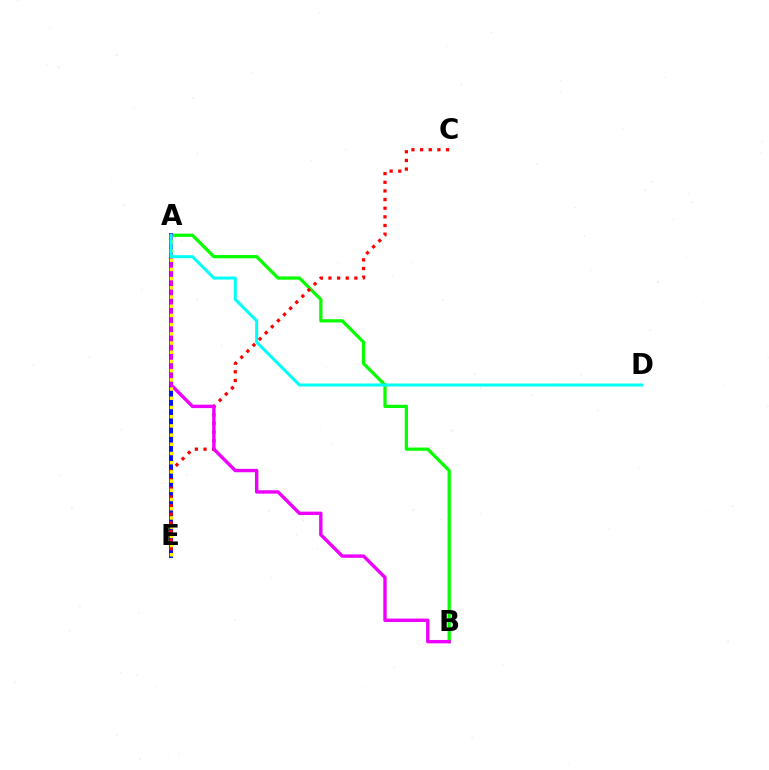{('A', 'B'): [{'color': '#08ff00', 'line_style': 'solid', 'thickness': 2.35}, {'color': '#ee00ff', 'line_style': 'solid', 'thickness': 2.45}], ('A', 'E'): [{'color': '#0010ff', 'line_style': 'solid', 'thickness': 2.86}, {'color': '#fcf500', 'line_style': 'dotted', 'thickness': 2.5}], ('C', 'E'): [{'color': '#ff0000', 'line_style': 'dotted', 'thickness': 2.35}], ('A', 'D'): [{'color': '#00fff6', 'line_style': 'solid', 'thickness': 2.18}]}